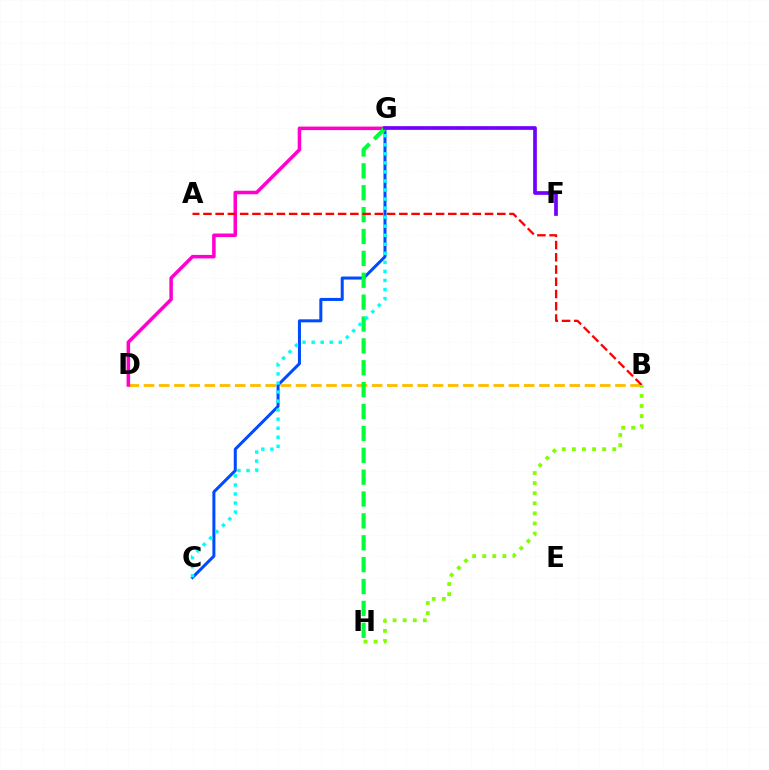{('C', 'G'): [{'color': '#004bff', 'line_style': 'solid', 'thickness': 2.18}, {'color': '#00fff6', 'line_style': 'dotted', 'thickness': 2.46}], ('B', 'D'): [{'color': '#ffbd00', 'line_style': 'dashed', 'thickness': 2.07}], ('D', 'G'): [{'color': '#ff00cf', 'line_style': 'solid', 'thickness': 2.54}], ('G', 'H'): [{'color': '#00ff39', 'line_style': 'dashed', 'thickness': 2.97}], ('A', 'B'): [{'color': '#ff0000', 'line_style': 'dashed', 'thickness': 1.66}], ('F', 'G'): [{'color': '#7200ff', 'line_style': 'solid', 'thickness': 2.66}], ('B', 'H'): [{'color': '#84ff00', 'line_style': 'dotted', 'thickness': 2.74}]}